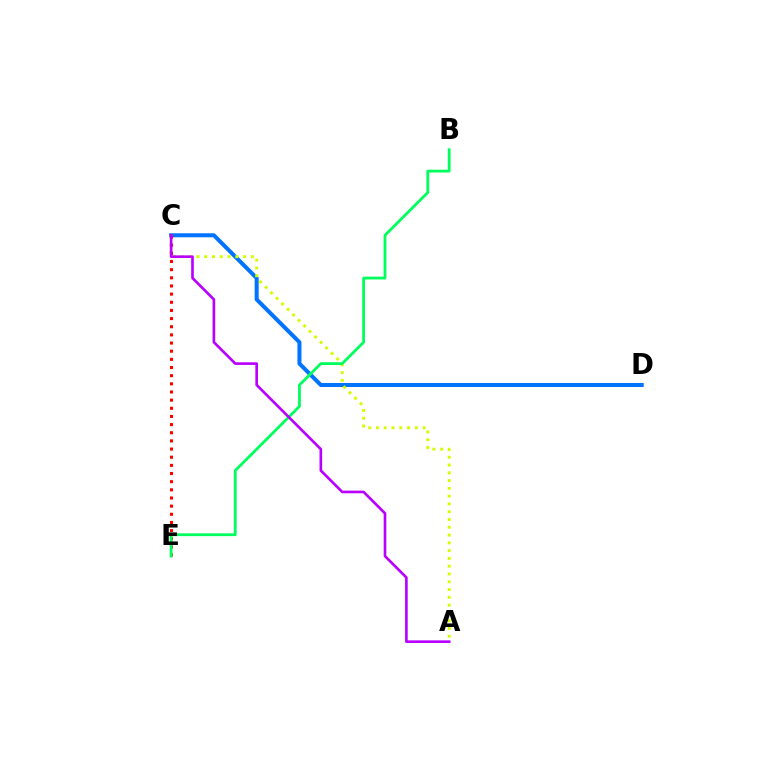{('C', 'D'): [{'color': '#0074ff', 'line_style': 'solid', 'thickness': 2.89}], ('A', 'C'): [{'color': '#d1ff00', 'line_style': 'dotted', 'thickness': 2.11}, {'color': '#b900ff', 'line_style': 'solid', 'thickness': 1.91}], ('C', 'E'): [{'color': '#ff0000', 'line_style': 'dotted', 'thickness': 2.22}], ('B', 'E'): [{'color': '#00ff5c', 'line_style': 'solid', 'thickness': 2.01}]}